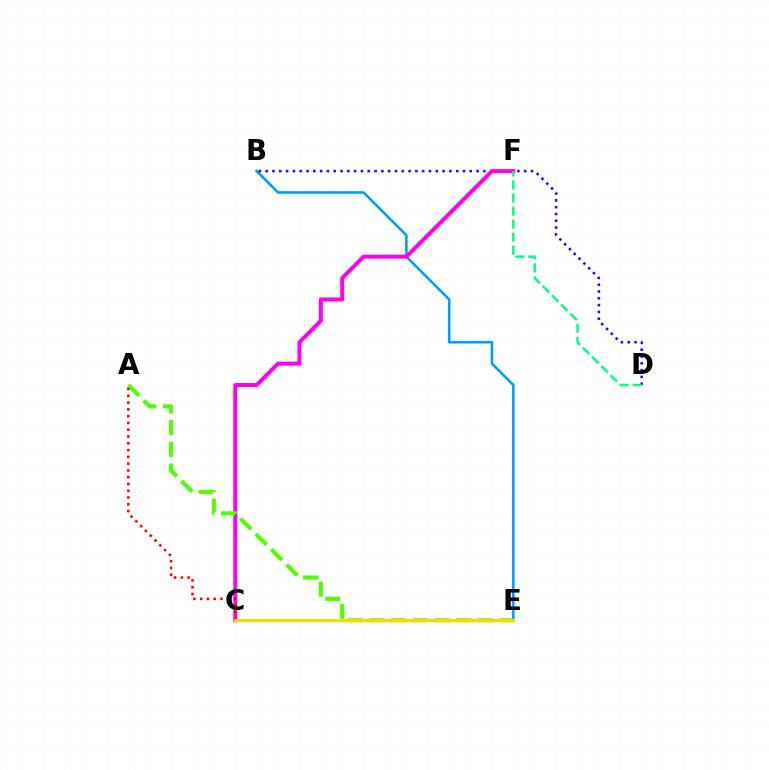{('B', 'E'): [{'color': '#009eff', 'line_style': 'solid', 'thickness': 1.86}], ('B', 'D'): [{'color': '#3700ff', 'line_style': 'dotted', 'thickness': 1.85}], ('C', 'F'): [{'color': '#ff00ed', 'line_style': 'solid', 'thickness': 2.87}], ('A', 'E'): [{'color': '#4fff00', 'line_style': 'dashed', 'thickness': 2.96}], ('A', 'C'): [{'color': '#ff0000', 'line_style': 'dotted', 'thickness': 1.84}], ('D', 'F'): [{'color': '#00ff86', 'line_style': 'dashed', 'thickness': 1.77}], ('C', 'E'): [{'color': '#ffd500', 'line_style': 'solid', 'thickness': 2.22}]}